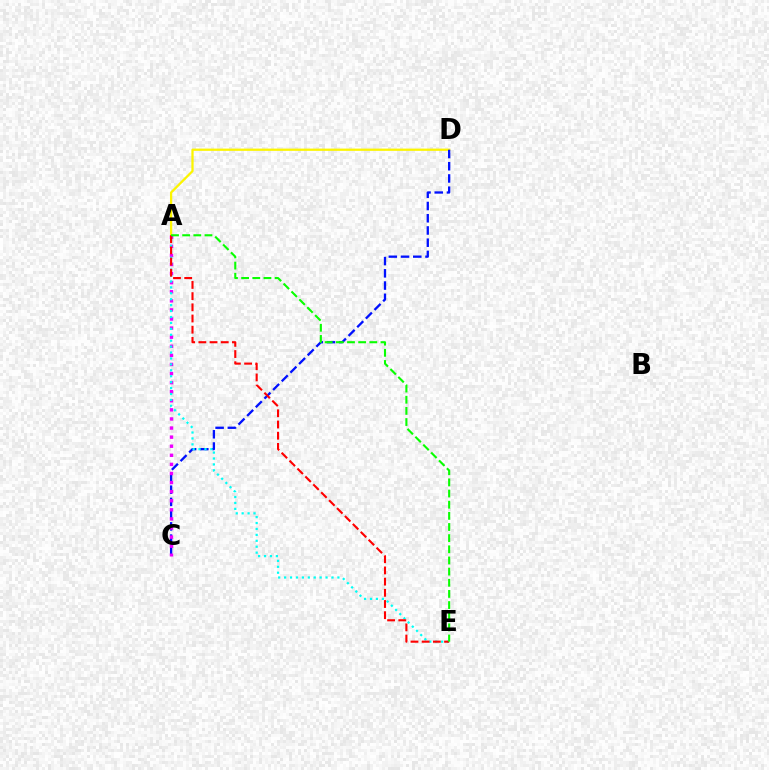{('A', 'D'): [{'color': '#fcf500', 'line_style': 'solid', 'thickness': 1.63}], ('C', 'D'): [{'color': '#0010ff', 'line_style': 'dashed', 'thickness': 1.66}], ('A', 'C'): [{'color': '#ee00ff', 'line_style': 'dotted', 'thickness': 2.47}], ('A', 'E'): [{'color': '#00fff6', 'line_style': 'dotted', 'thickness': 1.61}, {'color': '#ff0000', 'line_style': 'dashed', 'thickness': 1.52}, {'color': '#08ff00', 'line_style': 'dashed', 'thickness': 1.52}]}